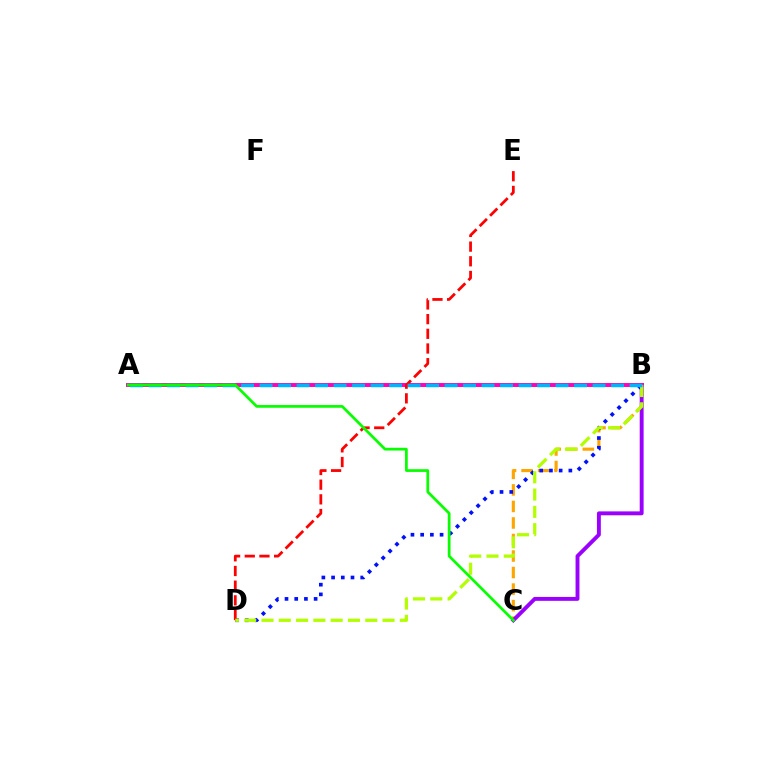{('B', 'C'): [{'color': '#ffa500', 'line_style': 'dashed', 'thickness': 2.25}, {'color': '#9b00ff', 'line_style': 'solid', 'thickness': 2.8}], ('A', 'B'): [{'color': '#00ff9d', 'line_style': 'solid', 'thickness': 2.78}, {'color': '#ff00bd', 'line_style': 'solid', 'thickness': 2.78}, {'color': '#00b5ff', 'line_style': 'dashed', 'thickness': 2.51}], ('B', 'D'): [{'color': '#0010ff', 'line_style': 'dotted', 'thickness': 2.64}, {'color': '#b3ff00', 'line_style': 'dashed', 'thickness': 2.35}], ('D', 'E'): [{'color': '#ff0000', 'line_style': 'dashed', 'thickness': 1.99}], ('A', 'C'): [{'color': '#08ff00', 'line_style': 'solid', 'thickness': 1.97}]}